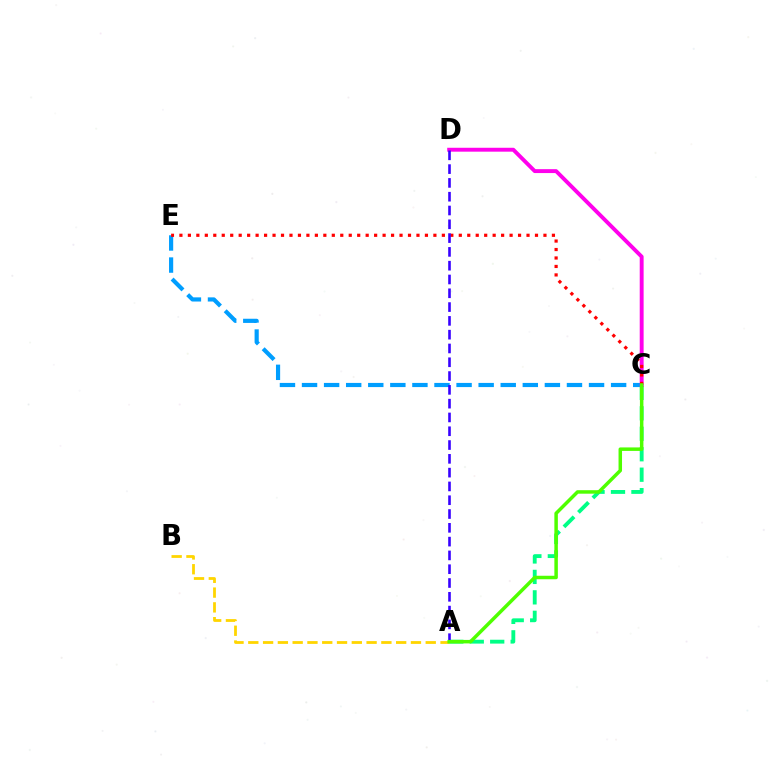{('C', 'E'): [{'color': '#009eff', 'line_style': 'dashed', 'thickness': 3.0}, {'color': '#ff0000', 'line_style': 'dotted', 'thickness': 2.3}], ('A', 'C'): [{'color': '#00ff86', 'line_style': 'dashed', 'thickness': 2.78}, {'color': '#4fff00', 'line_style': 'solid', 'thickness': 2.51}], ('C', 'D'): [{'color': '#ff00ed', 'line_style': 'solid', 'thickness': 2.81}], ('A', 'B'): [{'color': '#ffd500', 'line_style': 'dashed', 'thickness': 2.01}], ('A', 'D'): [{'color': '#3700ff', 'line_style': 'dashed', 'thickness': 1.87}]}